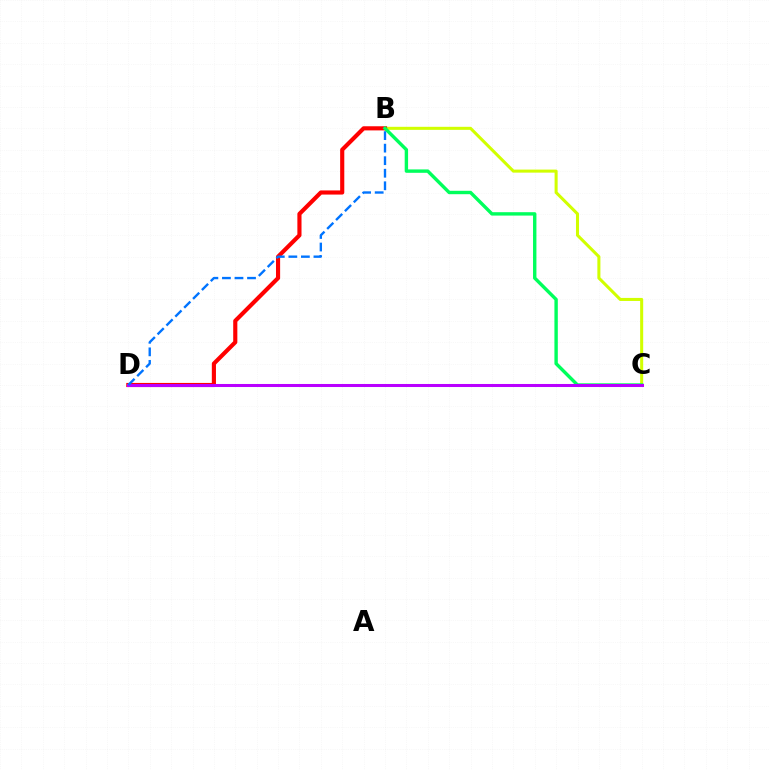{('B', 'C'): [{'color': '#d1ff00', 'line_style': 'solid', 'thickness': 2.19}, {'color': '#00ff5c', 'line_style': 'solid', 'thickness': 2.44}], ('B', 'D'): [{'color': '#ff0000', 'line_style': 'solid', 'thickness': 2.98}, {'color': '#0074ff', 'line_style': 'dashed', 'thickness': 1.7}], ('C', 'D'): [{'color': '#b900ff', 'line_style': 'solid', 'thickness': 2.19}]}